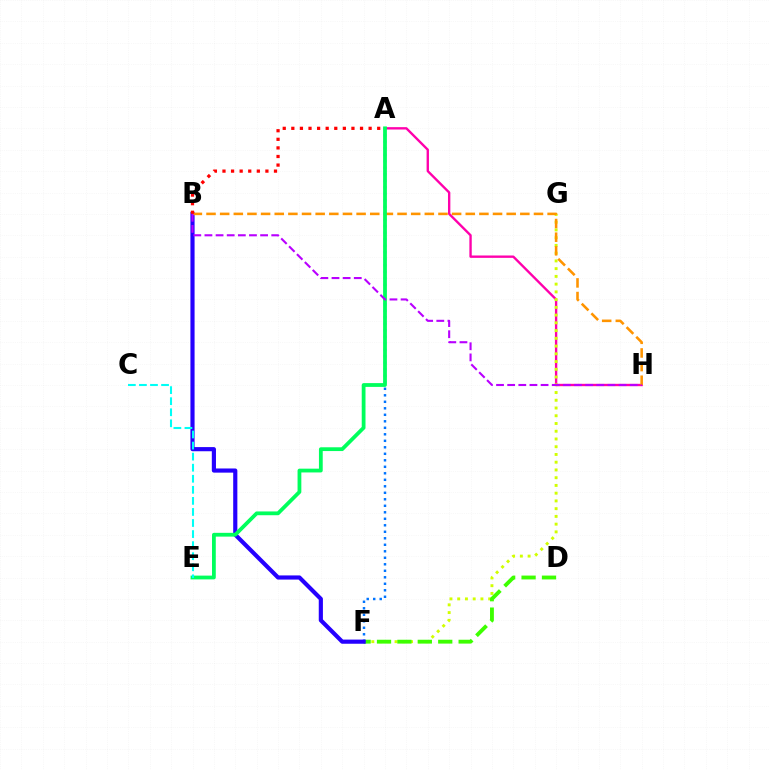{('A', 'H'): [{'color': '#ff00ac', 'line_style': 'solid', 'thickness': 1.7}], ('F', 'G'): [{'color': '#d1ff00', 'line_style': 'dotted', 'thickness': 2.1}], ('D', 'F'): [{'color': '#3dff00', 'line_style': 'dashed', 'thickness': 2.77}], ('A', 'F'): [{'color': '#0074ff', 'line_style': 'dotted', 'thickness': 1.77}], ('B', 'F'): [{'color': '#2500ff', 'line_style': 'solid', 'thickness': 2.99}], ('B', 'H'): [{'color': '#ff9400', 'line_style': 'dashed', 'thickness': 1.85}, {'color': '#b900ff', 'line_style': 'dashed', 'thickness': 1.51}], ('A', 'E'): [{'color': '#00ff5c', 'line_style': 'solid', 'thickness': 2.72}], ('A', 'B'): [{'color': '#ff0000', 'line_style': 'dotted', 'thickness': 2.33}], ('C', 'E'): [{'color': '#00fff6', 'line_style': 'dashed', 'thickness': 1.5}]}